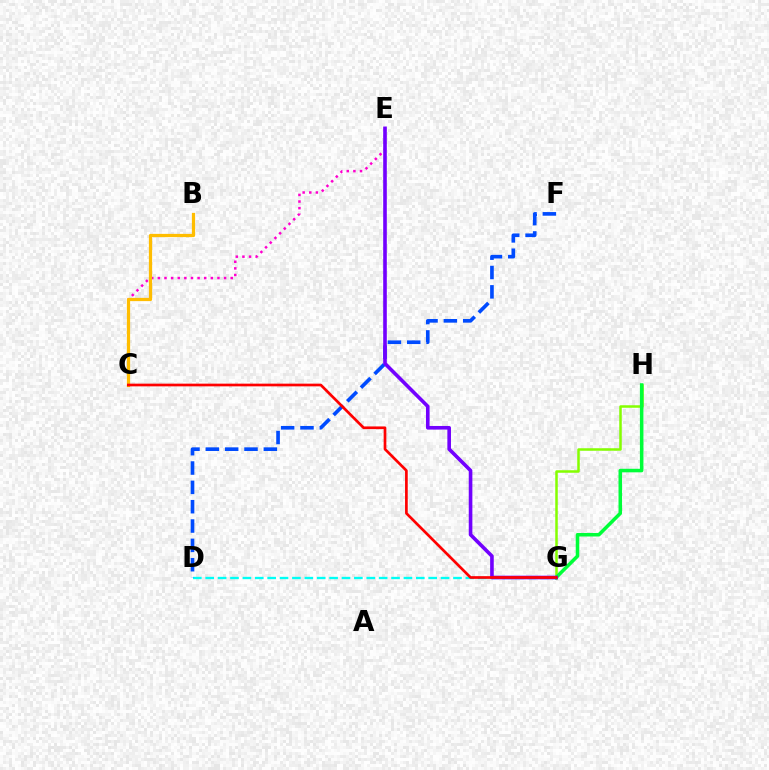{('C', 'E'): [{'color': '#ff00cf', 'line_style': 'dotted', 'thickness': 1.8}], ('B', 'C'): [{'color': '#ffbd00', 'line_style': 'solid', 'thickness': 2.34}], ('G', 'H'): [{'color': '#84ff00', 'line_style': 'solid', 'thickness': 1.81}, {'color': '#00ff39', 'line_style': 'solid', 'thickness': 2.54}], ('D', 'G'): [{'color': '#00fff6', 'line_style': 'dashed', 'thickness': 1.68}], ('D', 'F'): [{'color': '#004bff', 'line_style': 'dashed', 'thickness': 2.63}], ('E', 'G'): [{'color': '#7200ff', 'line_style': 'solid', 'thickness': 2.6}], ('C', 'G'): [{'color': '#ff0000', 'line_style': 'solid', 'thickness': 1.94}]}